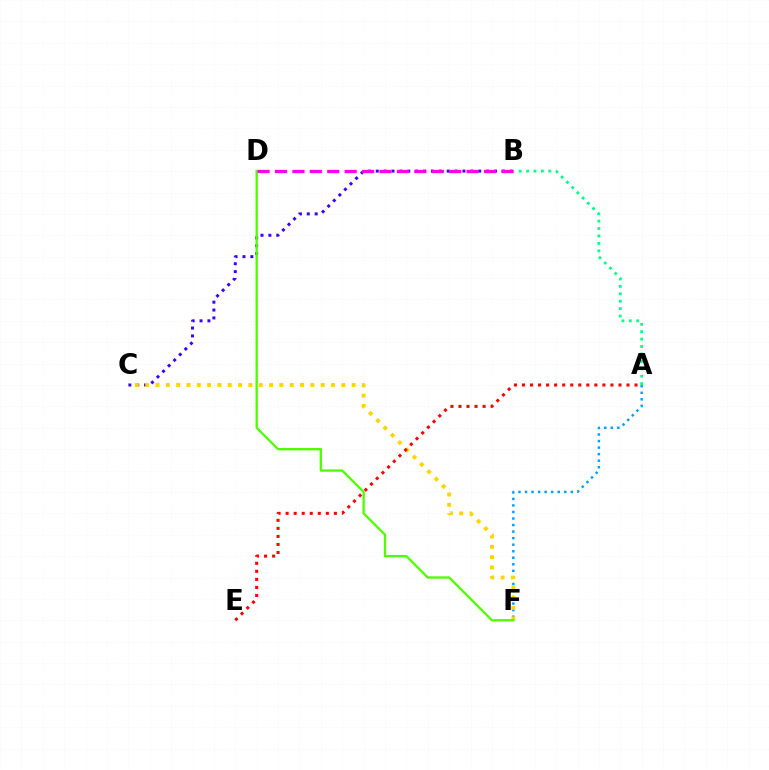{('B', 'C'): [{'color': '#3700ff', 'line_style': 'dotted', 'thickness': 2.14}], ('A', 'F'): [{'color': '#009eff', 'line_style': 'dotted', 'thickness': 1.78}], ('C', 'F'): [{'color': '#ffd500', 'line_style': 'dotted', 'thickness': 2.8}], ('D', 'F'): [{'color': '#4fff00', 'line_style': 'solid', 'thickness': 1.68}], ('A', 'B'): [{'color': '#00ff86', 'line_style': 'dotted', 'thickness': 2.01}], ('A', 'E'): [{'color': '#ff0000', 'line_style': 'dotted', 'thickness': 2.18}], ('B', 'D'): [{'color': '#ff00ed', 'line_style': 'dashed', 'thickness': 2.37}]}